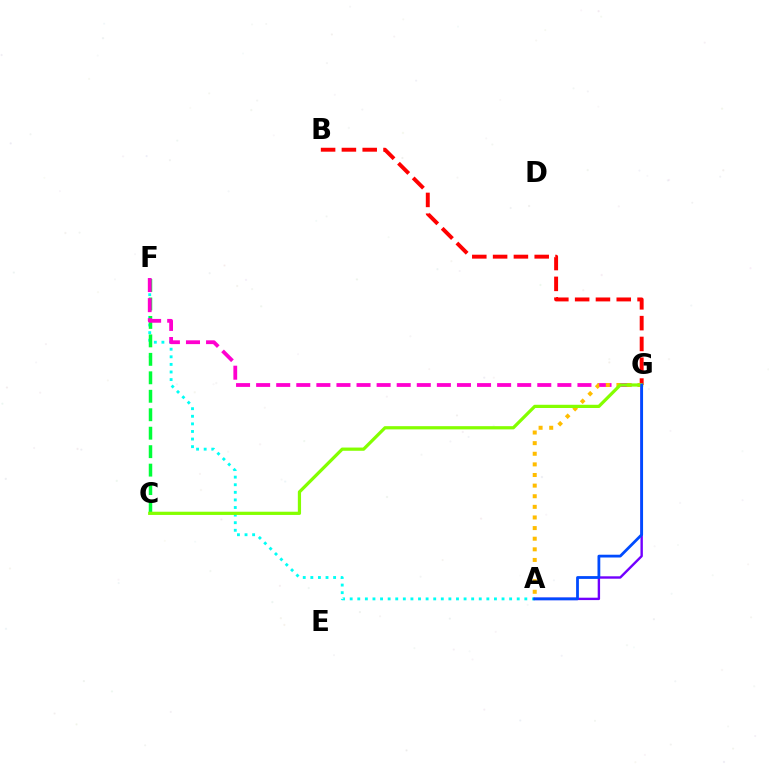{('A', 'F'): [{'color': '#00fff6', 'line_style': 'dotted', 'thickness': 2.06}], ('C', 'F'): [{'color': '#00ff39', 'line_style': 'dashed', 'thickness': 2.51}], ('A', 'G'): [{'color': '#7200ff', 'line_style': 'solid', 'thickness': 1.72}, {'color': '#ffbd00', 'line_style': 'dotted', 'thickness': 2.88}, {'color': '#004bff', 'line_style': 'solid', 'thickness': 2.01}], ('B', 'G'): [{'color': '#ff0000', 'line_style': 'dashed', 'thickness': 2.83}], ('F', 'G'): [{'color': '#ff00cf', 'line_style': 'dashed', 'thickness': 2.73}], ('C', 'G'): [{'color': '#84ff00', 'line_style': 'solid', 'thickness': 2.32}]}